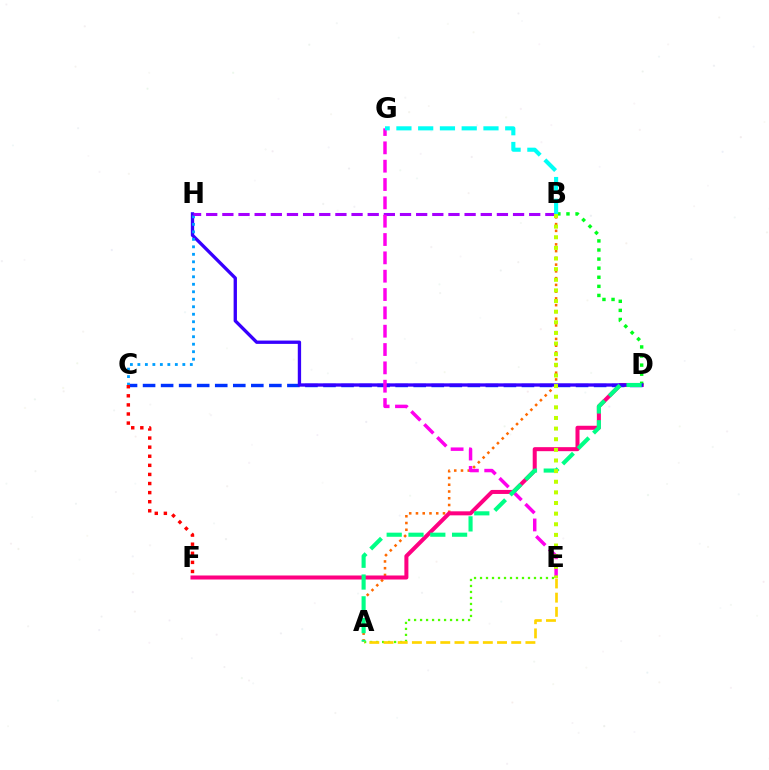{('A', 'B'): [{'color': '#ff6a00', 'line_style': 'dotted', 'thickness': 1.84}], ('D', 'F'): [{'color': '#ff0082', 'line_style': 'solid', 'thickness': 2.9}], ('B', 'D'): [{'color': '#00ff1b', 'line_style': 'dotted', 'thickness': 2.47}], ('C', 'D'): [{'color': '#0033ff', 'line_style': 'dashed', 'thickness': 2.45}], ('D', 'H'): [{'color': '#3700ff', 'line_style': 'solid', 'thickness': 2.39}], ('A', 'E'): [{'color': '#4fff00', 'line_style': 'dotted', 'thickness': 1.63}, {'color': '#ffd500', 'line_style': 'dashed', 'thickness': 1.93}], ('C', 'H'): [{'color': '#009eff', 'line_style': 'dotted', 'thickness': 2.04}], ('B', 'H'): [{'color': '#a700ff', 'line_style': 'dashed', 'thickness': 2.19}], ('C', 'F'): [{'color': '#ff0000', 'line_style': 'dotted', 'thickness': 2.47}], ('E', 'G'): [{'color': '#ff00ed', 'line_style': 'dashed', 'thickness': 2.49}], ('A', 'D'): [{'color': '#00ff86', 'line_style': 'dashed', 'thickness': 2.96}], ('B', 'G'): [{'color': '#00fff6', 'line_style': 'dashed', 'thickness': 2.96}], ('B', 'E'): [{'color': '#bfff00', 'line_style': 'dotted', 'thickness': 2.89}]}